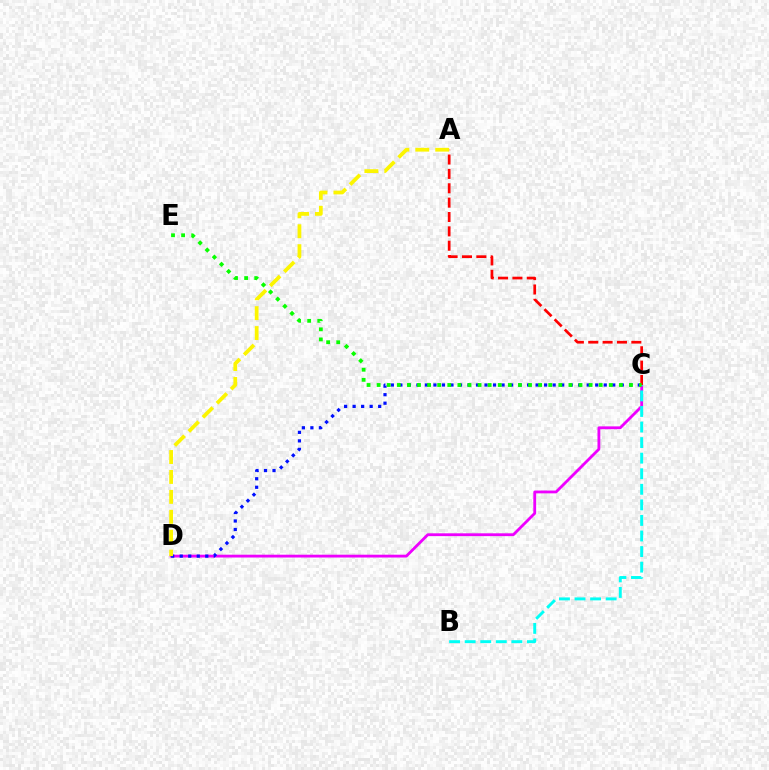{('C', 'D'): [{'color': '#ee00ff', 'line_style': 'solid', 'thickness': 2.03}, {'color': '#0010ff', 'line_style': 'dotted', 'thickness': 2.31}], ('B', 'C'): [{'color': '#00fff6', 'line_style': 'dashed', 'thickness': 2.11}], ('A', 'C'): [{'color': '#ff0000', 'line_style': 'dashed', 'thickness': 1.95}], ('C', 'E'): [{'color': '#08ff00', 'line_style': 'dotted', 'thickness': 2.74}], ('A', 'D'): [{'color': '#fcf500', 'line_style': 'dashed', 'thickness': 2.71}]}